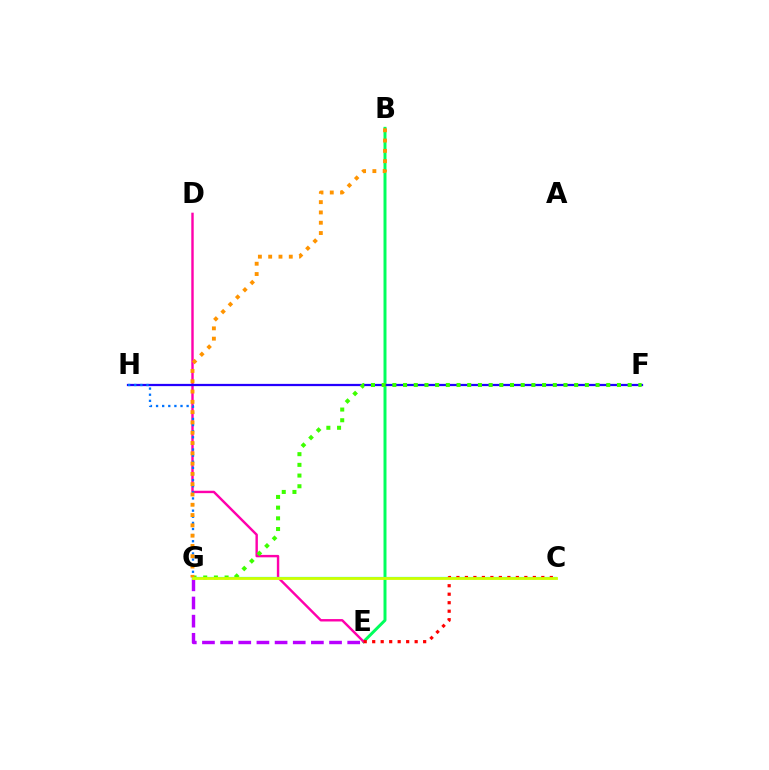{('B', 'E'): [{'color': '#00ff5c', 'line_style': 'solid', 'thickness': 2.14}], ('E', 'G'): [{'color': '#b900ff', 'line_style': 'dashed', 'thickness': 2.47}], ('D', 'E'): [{'color': '#ff00ac', 'line_style': 'solid', 'thickness': 1.74}], ('F', 'H'): [{'color': '#2500ff', 'line_style': 'solid', 'thickness': 1.62}], ('C', 'G'): [{'color': '#00fff6', 'line_style': 'solid', 'thickness': 1.6}, {'color': '#d1ff00', 'line_style': 'solid', 'thickness': 2.02}], ('C', 'E'): [{'color': '#ff0000', 'line_style': 'dotted', 'thickness': 2.31}], ('G', 'H'): [{'color': '#0074ff', 'line_style': 'dotted', 'thickness': 1.66}], ('F', 'G'): [{'color': '#3dff00', 'line_style': 'dotted', 'thickness': 2.91}], ('B', 'G'): [{'color': '#ff9400', 'line_style': 'dotted', 'thickness': 2.8}]}